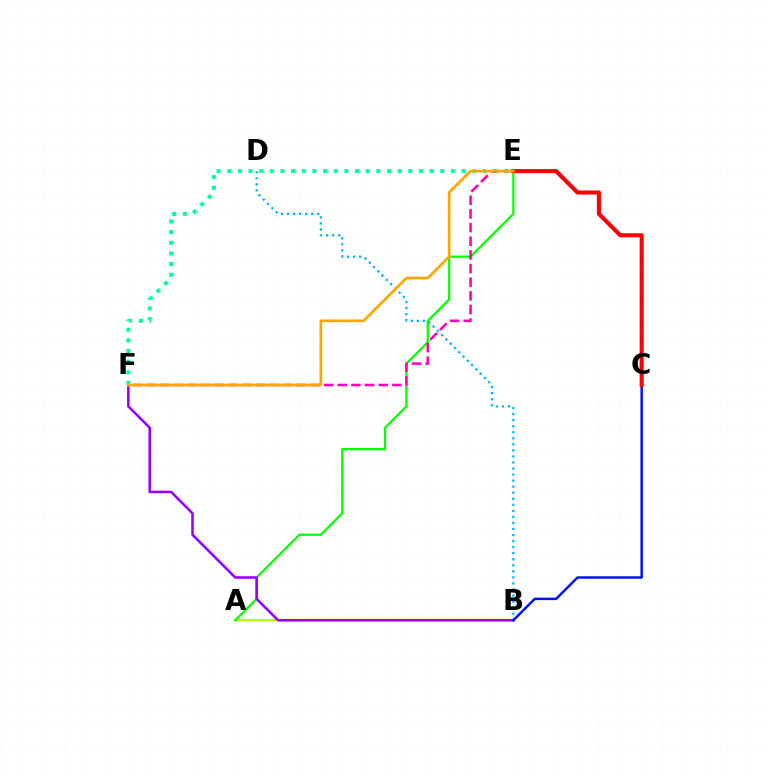{('B', 'D'): [{'color': '#00b5ff', 'line_style': 'dotted', 'thickness': 1.64}], ('A', 'B'): [{'color': '#b3ff00', 'line_style': 'solid', 'thickness': 1.66}], ('A', 'E'): [{'color': '#08ff00', 'line_style': 'solid', 'thickness': 1.63}], ('B', 'F'): [{'color': '#9b00ff', 'line_style': 'solid', 'thickness': 1.84}], ('E', 'F'): [{'color': '#00ff9d', 'line_style': 'dotted', 'thickness': 2.89}, {'color': '#ff00bd', 'line_style': 'dashed', 'thickness': 1.86}, {'color': '#ffa500', 'line_style': 'solid', 'thickness': 1.93}], ('B', 'C'): [{'color': '#0010ff', 'line_style': 'solid', 'thickness': 1.79}], ('C', 'E'): [{'color': '#ff0000', 'line_style': 'solid', 'thickness': 2.95}]}